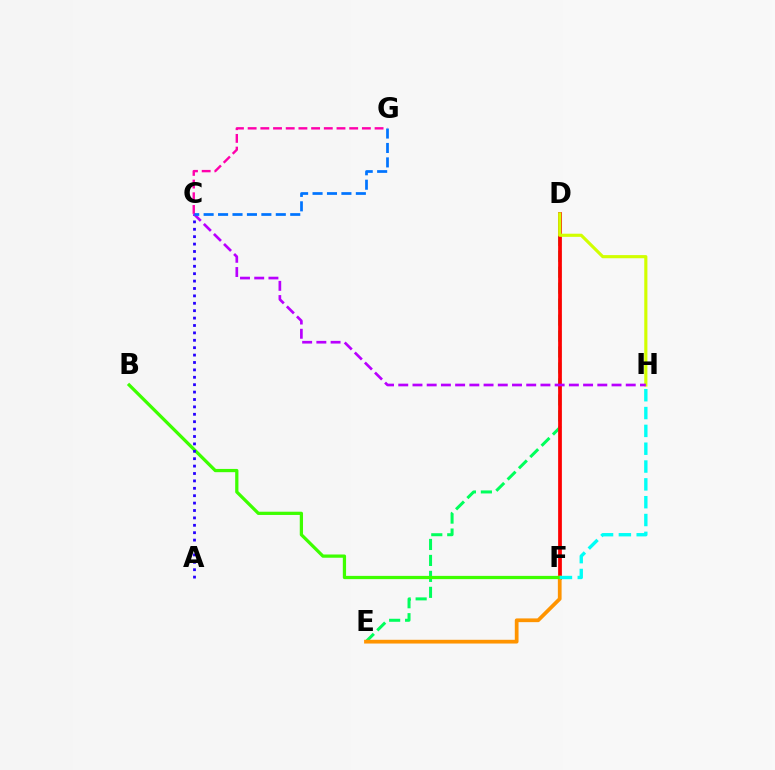{('D', 'E'): [{'color': '#00ff5c', 'line_style': 'dashed', 'thickness': 2.17}], ('D', 'F'): [{'color': '#ff0000', 'line_style': 'solid', 'thickness': 2.69}], ('E', 'F'): [{'color': '#ff9400', 'line_style': 'solid', 'thickness': 2.69}], ('B', 'F'): [{'color': '#3dff00', 'line_style': 'solid', 'thickness': 2.34}], ('A', 'C'): [{'color': '#2500ff', 'line_style': 'dotted', 'thickness': 2.01}], ('D', 'H'): [{'color': '#d1ff00', 'line_style': 'solid', 'thickness': 2.26}], ('C', 'G'): [{'color': '#ff00ac', 'line_style': 'dashed', 'thickness': 1.72}, {'color': '#0074ff', 'line_style': 'dashed', 'thickness': 1.96}], ('F', 'H'): [{'color': '#00fff6', 'line_style': 'dashed', 'thickness': 2.42}], ('C', 'H'): [{'color': '#b900ff', 'line_style': 'dashed', 'thickness': 1.93}]}